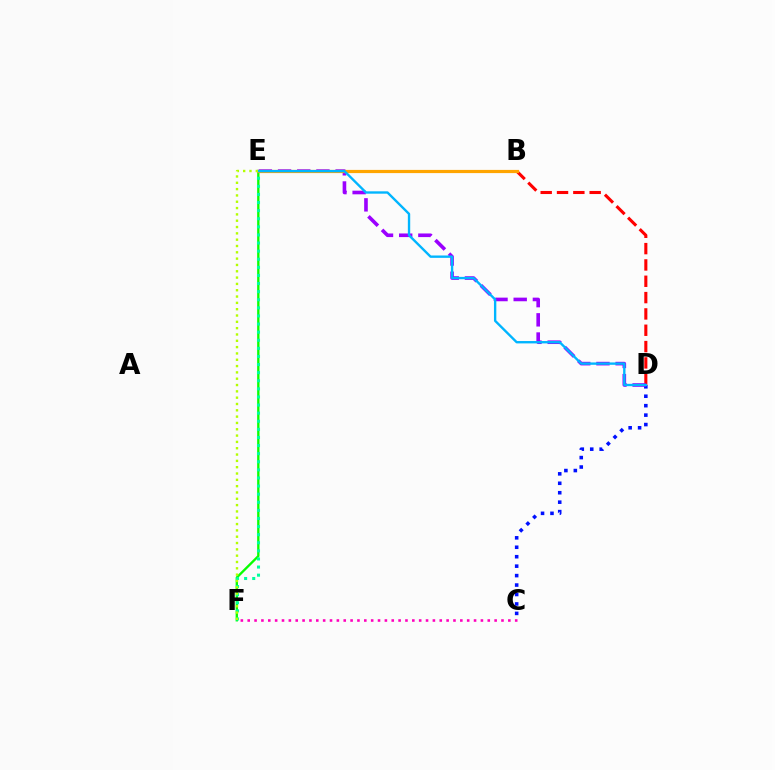{('C', 'D'): [{'color': '#0010ff', 'line_style': 'dotted', 'thickness': 2.57}], ('E', 'F'): [{'color': '#08ff00', 'line_style': 'solid', 'thickness': 1.69}, {'color': '#00ff9d', 'line_style': 'dotted', 'thickness': 2.2}, {'color': '#b3ff00', 'line_style': 'dotted', 'thickness': 1.72}], ('B', 'D'): [{'color': '#ff0000', 'line_style': 'dashed', 'thickness': 2.22}], ('C', 'F'): [{'color': '#ff00bd', 'line_style': 'dotted', 'thickness': 1.86}], ('D', 'E'): [{'color': '#9b00ff', 'line_style': 'dashed', 'thickness': 2.61}, {'color': '#00b5ff', 'line_style': 'solid', 'thickness': 1.7}], ('B', 'E'): [{'color': '#ffa500', 'line_style': 'solid', 'thickness': 2.3}]}